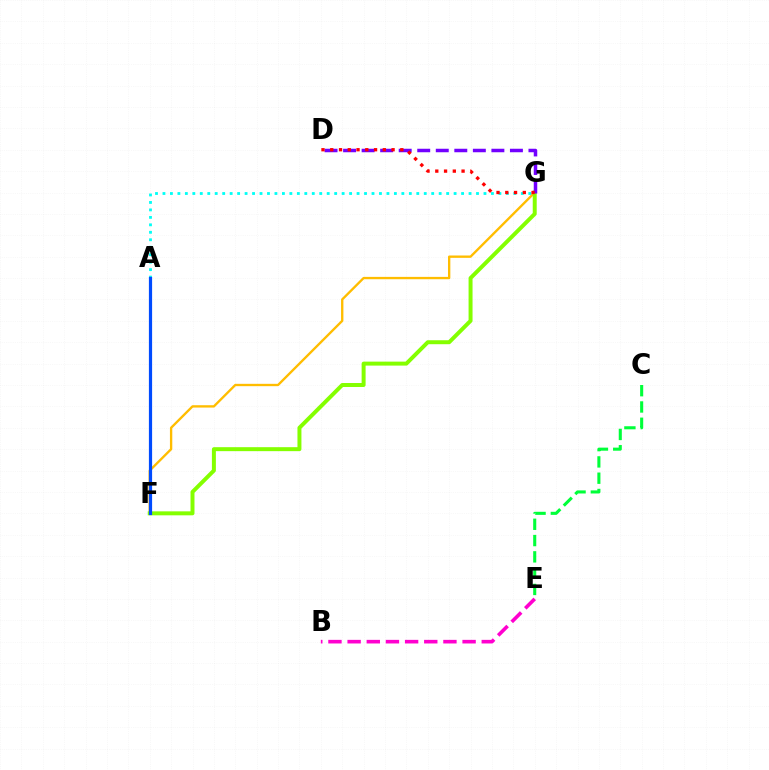{('F', 'G'): [{'color': '#ffbd00', 'line_style': 'solid', 'thickness': 1.69}, {'color': '#84ff00', 'line_style': 'solid', 'thickness': 2.86}], ('B', 'E'): [{'color': '#ff00cf', 'line_style': 'dashed', 'thickness': 2.6}], ('A', 'G'): [{'color': '#00fff6', 'line_style': 'dotted', 'thickness': 2.03}], ('C', 'E'): [{'color': '#00ff39', 'line_style': 'dashed', 'thickness': 2.21}], ('A', 'F'): [{'color': '#004bff', 'line_style': 'solid', 'thickness': 2.31}], ('D', 'G'): [{'color': '#7200ff', 'line_style': 'dashed', 'thickness': 2.52}, {'color': '#ff0000', 'line_style': 'dotted', 'thickness': 2.38}]}